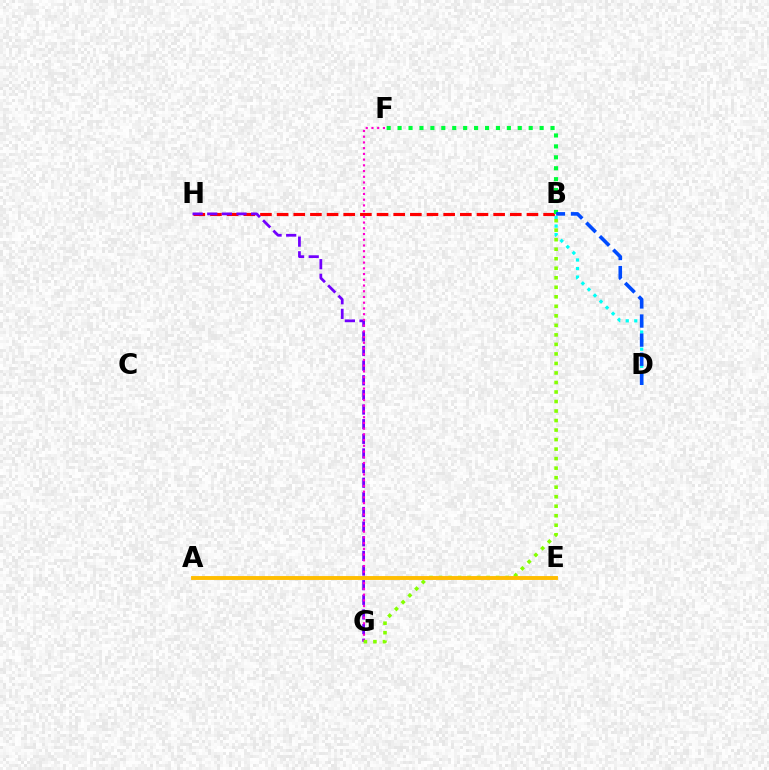{('B', 'H'): [{'color': '#ff0000', 'line_style': 'dashed', 'thickness': 2.26}], ('B', 'D'): [{'color': '#00fff6', 'line_style': 'dotted', 'thickness': 2.32}, {'color': '#004bff', 'line_style': 'dashed', 'thickness': 2.59}], ('G', 'H'): [{'color': '#7200ff', 'line_style': 'dashed', 'thickness': 1.99}], ('F', 'G'): [{'color': '#ff00cf', 'line_style': 'dotted', 'thickness': 1.56}], ('B', 'F'): [{'color': '#00ff39', 'line_style': 'dotted', 'thickness': 2.97}], ('B', 'G'): [{'color': '#84ff00', 'line_style': 'dotted', 'thickness': 2.59}], ('A', 'E'): [{'color': '#ffbd00', 'line_style': 'solid', 'thickness': 2.79}]}